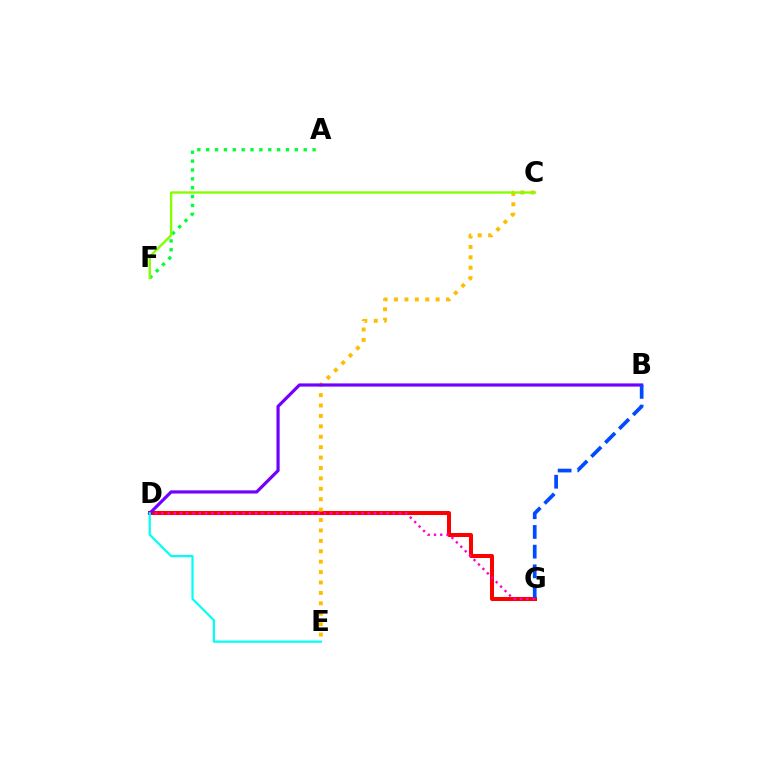{('D', 'G'): [{'color': '#ff0000', 'line_style': 'solid', 'thickness': 2.88}, {'color': '#ff00cf', 'line_style': 'dotted', 'thickness': 1.7}], ('A', 'F'): [{'color': '#00ff39', 'line_style': 'dotted', 'thickness': 2.41}], ('C', 'E'): [{'color': '#ffbd00', 'line_style': 'dotted', 'thickness': 2.83}], ('B', 'D'): [{'color': '#7200ff', 'line_style': 'solid', 'thickness': 2.3}], ('B', 'G'): [{'color': '#004bff', 'line_style': 'dashed', 'thickness': 2.67}], ('C', 'F'): [{'color': '#84ff00', 'line_style': 'solid', 'thickness': 1.71}], ('D', 'E'): [{'color': '#00fff6', 'line_style': 'solid', 'thickness': 1.59}]}